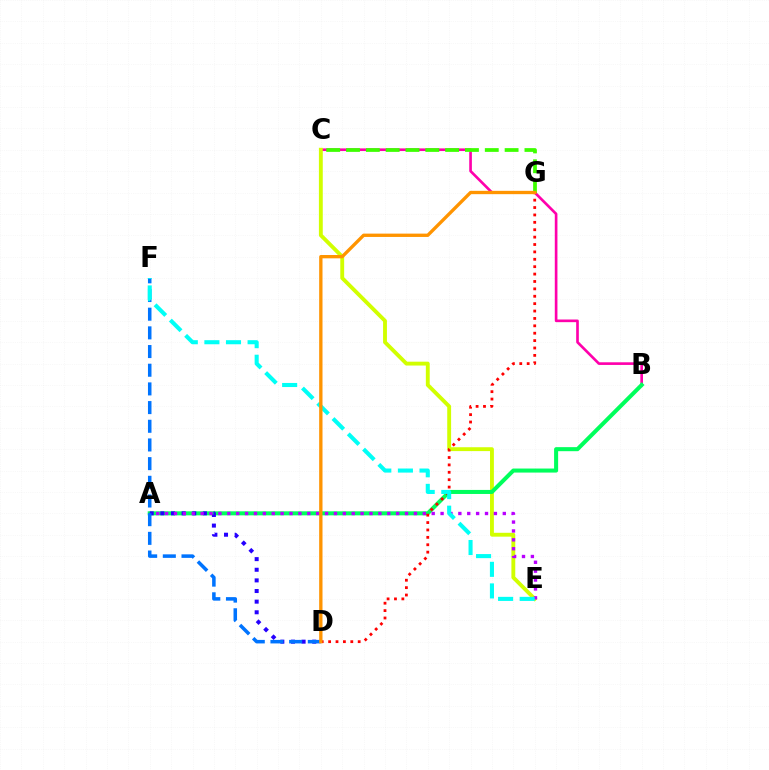{('B', 'C'): [{'color': '#ff00ac', 'line_style': 'solid', 'thickness': 1.91}], ('C', 'E'): [{'color': '#d1ff00', 'line_style': 'solid', 'thickness': 2.78}], ('C', 'G'): [{'color': '#3dff00', 'line_style': 'dashed', 'thickness': 2.69}], ('A', 'B'): [{'color': '#00ff5c', 'line_style': 'solid', 'thickness': 2.91}], ('A', 'D'): [{'color': '#2500ff', 'line_style': 'dotted', 'thickness': 2.89}], ('A', 'E'): [{'color': '#b900ff', 'line_style': 'dotted', 'thickness': 2.41}], ('D', 'F'): [{'color': '#0074ff', 'line_style': 'dashed', 'thickness': 2.54}], ('D', 'G'): [{'color': '#ff0000', 'line_style': 'dotted', 'thickness': 2.01}, {'color': '#ff9400', 'line_style': 'solid', 'thickness': 2.4}], ('E', 'F'): [{'color': '#00fff6', 'line_style': 'dashed', 'thickness': 2.93}]}